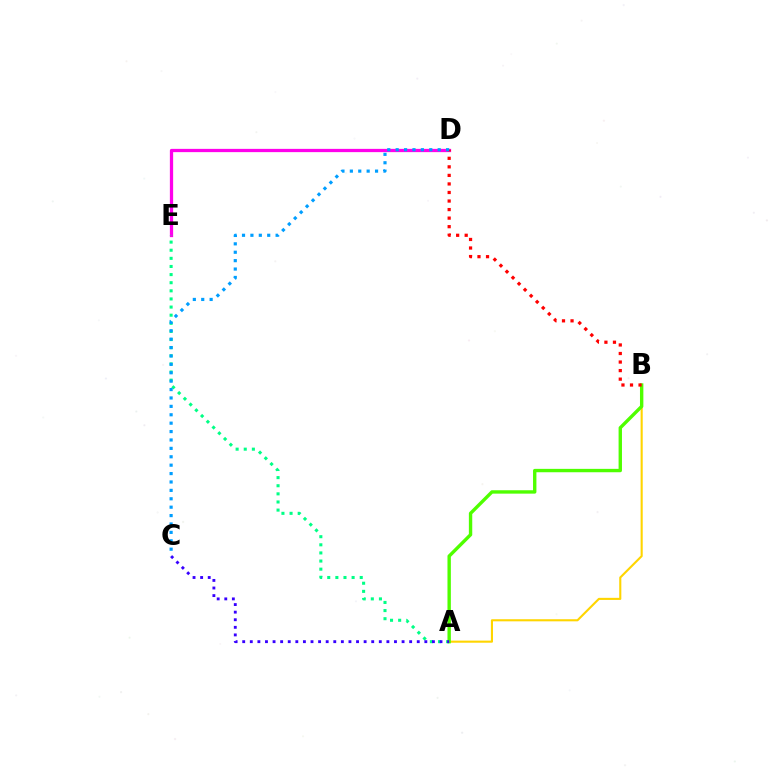{('D', 'E'): [{'color': '#ff00ed', 'line_style': 'solid', 'thickness': 2.35}], ('A', 'E'): [{'color': '#00ff86', 'line_style': 'dotted', 'thickness': 2.21}], ('A', 'B'): [{'color': '#ffd500', 'line_style': 'solid', 'thickness': 1.52}, {'color': '#4fff00', 'line_style': 'solid', 'thickness': 2.44}], ('A', 'C'): [{'color': '#3700ff', 'line_style': 'dotted', 'thickness': 2.06}], ('B', 'D'): [{'color': '#ff0000', 'line_style': 'dotted', 'thickness': 2.32}], ('C', 'D'): [{'color': '#009eff', 'line_style': 'dotted', 'thickness': 2.28}]}